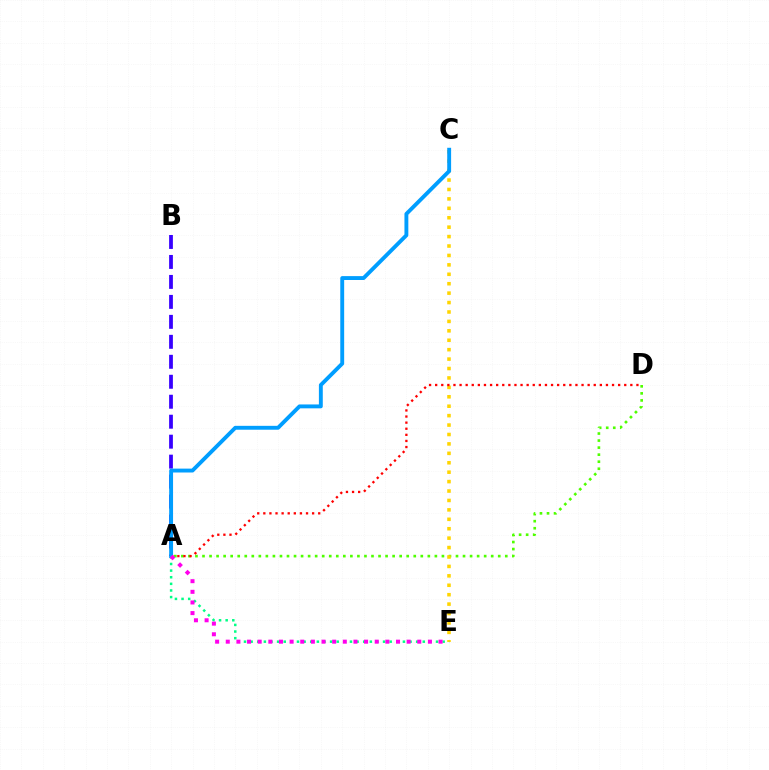{('A', 'D'): [{'color': '#4fff00', 'line_style': 'dotted', 'thickness': 1.91}, {'color': '#ff0000', 'line_style': 'dotted', 'thickness': 1.66}], ('C', 'E'): [{'color': '#ffd500', 'line_style': 'dotted', 'thickness': 2.56}], ('A', 'E'): [{'color': '#00ff86', 'line_style': 'dotted', 'thickness': 1.8}, {'color': '#ff00ed', 'line_style': 'dotted', 'thickness': 2.89}], ('A', 'B'): [{'color': '#3700ff', 'line_style': 'dashed', 'thickness': 2.71}], ('A', 'C'): [{'color': '#009eff', 'line_style': 'solid', 'thickness': 2.8}]}